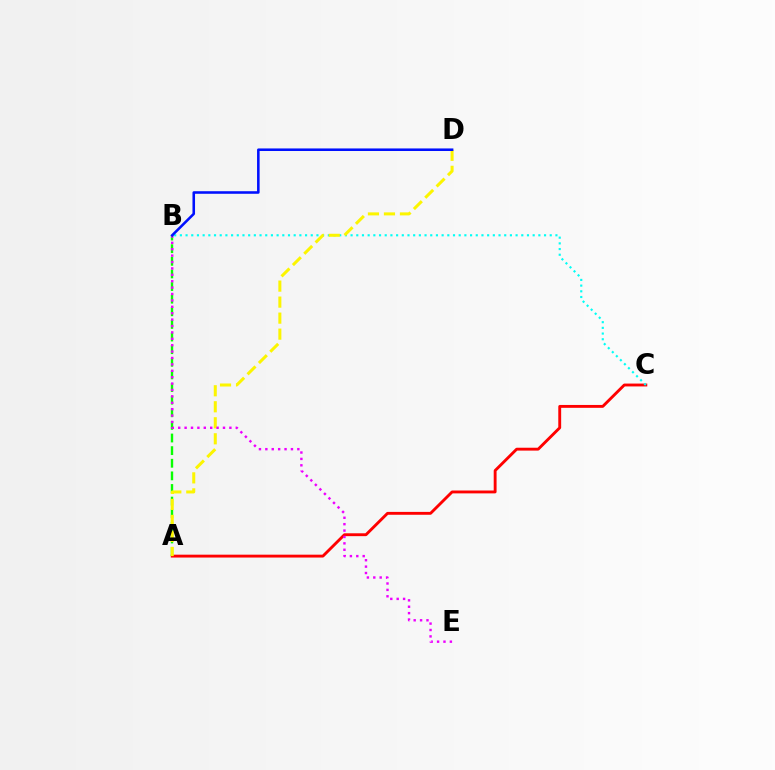{('A', 'C'): [{'color': '#ff0000', 'line_style': 'solid', 'thickness': 2.07}], ('B', 'C'): [{'color': '#00fff6', 'line_style': 'dotted', 'thickness': 1.55}], ('A', 'B'): [{'color': '#08ff00', 'line_style': 'dashed', 'thickness': 1.71}], ('A', 'D'): [{'color': '#fcf500', 'line_style': 'dashed', 'thickness': 2.18}], ('B', 'E'): [{'color': '#ee00ff', 'line_style': 'dotted', 'thickness': 1.74}], ('B', 'D'): [{'color': '#0010ff', 'line_style': 'solid', 'thickness': 1.84}]}